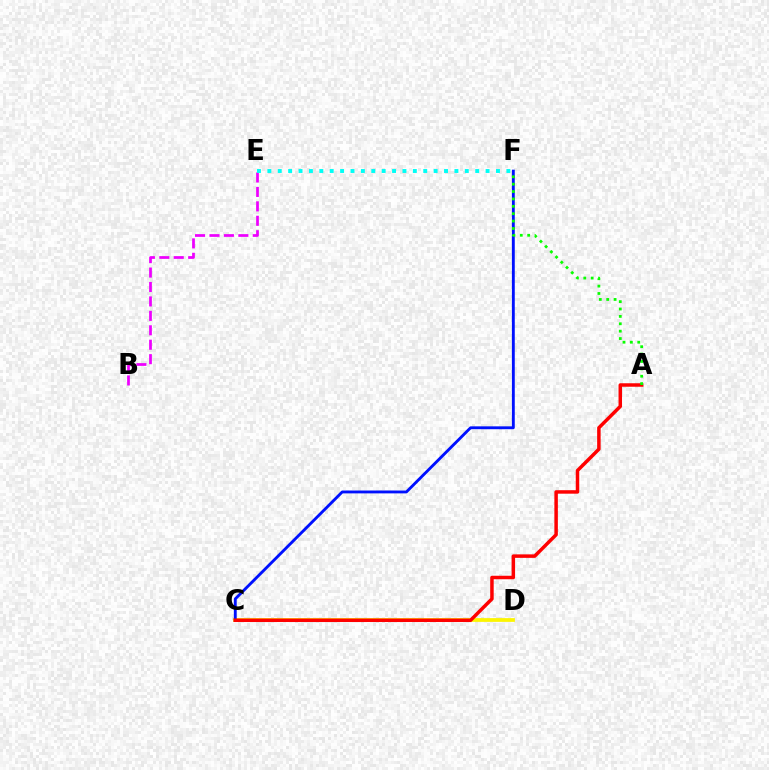{('B', 'E'): [{'color': '#ee00ff', 'line_style': 'dashed', 'thickness': 1.96}], ('C', 'D'): [{'color': '#fcf500', 'line_style': 'solid', 'thickness': 2.71}], ('C', 'F'): [{'color': '#0010ff', 'line_style': 'solid', 'thickness': 2.06}], ('A', 'C'): [{'color': '#ff0000', 'line_style': 'solid', 'thickness': 2.51}], ('A', 'F'): [{'color': '#08ff00', 'line_style': 'dotted', 'thickness': 2.01}], ('E', 'F'): [{'color': '#00fff6', 'line_style': 'dotted', 'thickness': 2.82}]}